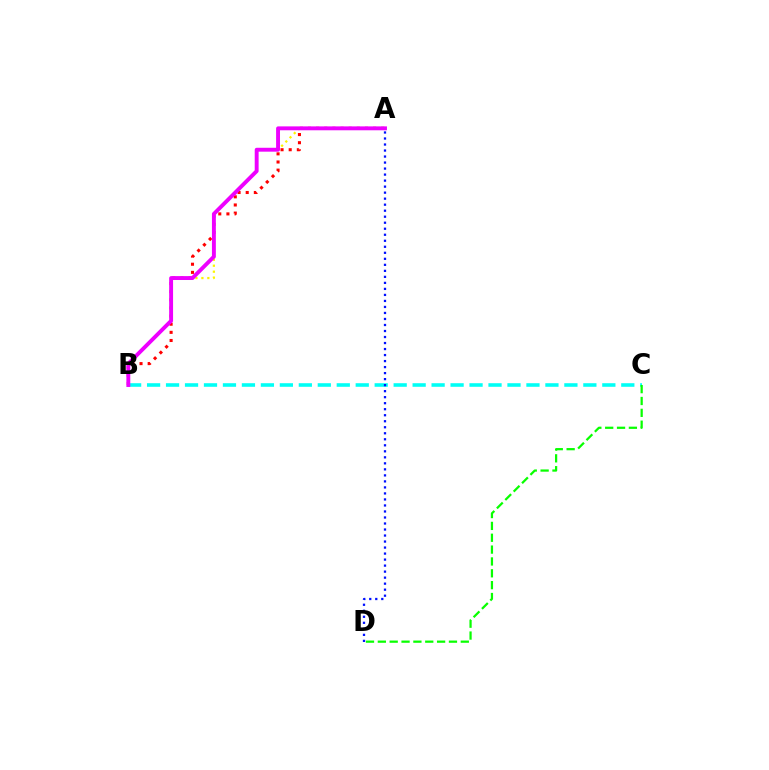{('A', 'B'): [{'color': '#fcf500', 'line_style': 'dotted', 'thickness': 1.62}, {'color': '#ff0000', 'line_style': 'dotted', 'thickness': 2.21}, {'color': '#ee00ff', 'line_style': 'solid', 'thickness': 2.81}], ('B', 'C'): [{'color': '#00fff6', 'line_style': 'dashed', 'thickness': 2.58}], ('C', 'D'): [{'color': '#08ff00', 'line_style': 'dashed', 'thickness': 1.61}], ('A', 'D'): [{'color': '#0010ff', 'line_style': 'dotted', 'thickness': 1.63}]}